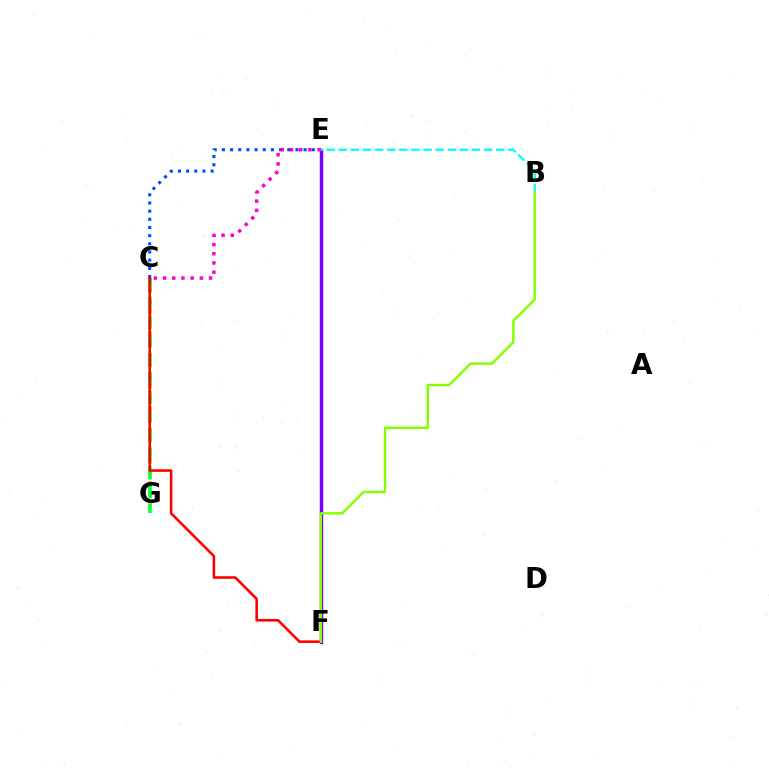{('C', 'G'): [{'color': '#ffbd00', 'line_style': 'dotted', 'thickness': 2.9}, {'color': '#00ff39', 'line_style': 'dashed', 'thickness': 2.56}], ('C', 'E'): [{'color': '#004bff', 'line_style': 'dotted', 'thickness': 2.22}, {'color': '#ff00cf', 'line_style': 'dotted', 'thickness': 2.5}], ('E', 'F'): [{'color': '#7200ff', 'line_style': 'solid', 'thickness': 2.47}], ('C', 'F'): [{'color': '#ff0000', 'line_style': 'solid', 'thickness': 1.86}], ('B', 'E'): [{'color': '#00fff6', 'line_style': 'dashed', 'thickness': 1.65}], ('B', 'F'): [{'color': '#84ff00', 'line_style': 'solid', 'thickness': 1.75}]}